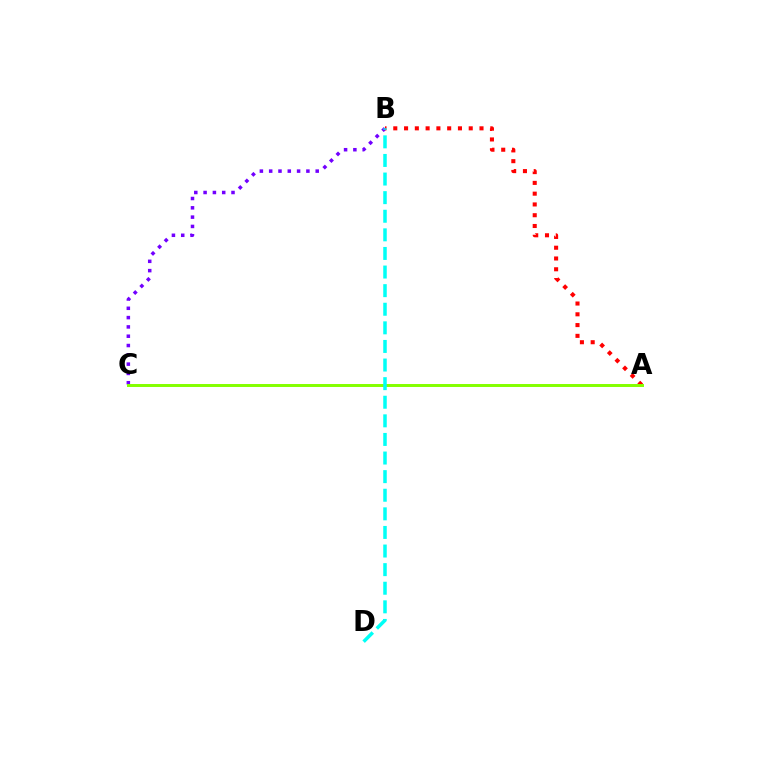{('B', 'C'): [{'color': '#7200ff', 'line_style': 'dotted', 'thickness': 2.53}], ('A', 'B'): [{'color': '#ff0000', 'line_style': 'dotted', 'thickness': 2.93}], ('A', 'C'): [{'color': '#84ff00', 'line_style': 'solid', 'thickness': 2.13}], ('B', 'D'): [{'color': '#00fff6', 'line_style': 'dashed', 'thickness': 2.53}]}